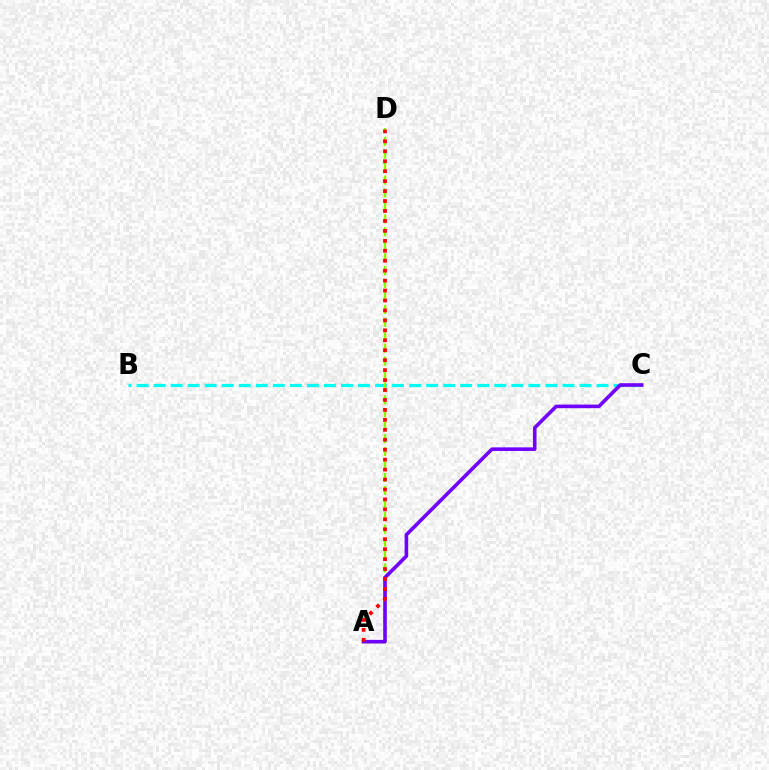{('B', 'C'): [{'color': '#00fff6', 'line_style': 'dashed', 'thickness': 2.31}], ('A', 'D'): [{'color': '#84ff00', 'line_style': 'dashed', 'thickness': 1.76}, {'color': '#ff0000', 'line_style': 'dotted', 'thickness': 2.7}], ('A', 'C'): [{'color': '#7200ff', 'line_style': 'solid', 'thickness': 2.6}]}